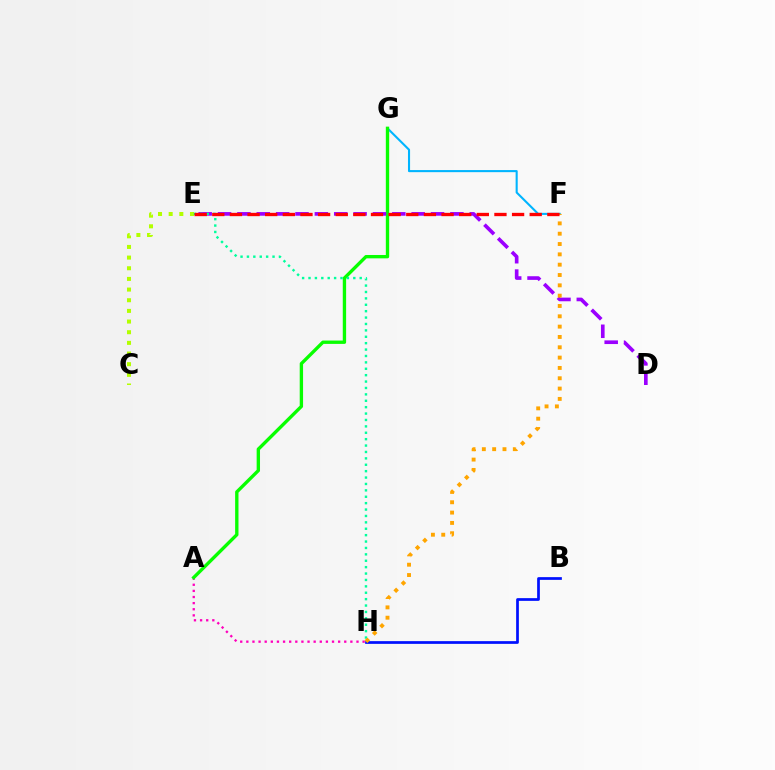{('A', 'H'): [{'color': '#ff00bd', 'line_style': 'dotted', 'thickness': 1.66}], ('B', 'H'): [{'color': '#0010ff', 'line_style': 'solid', 'thickness': 1.96}], ('F', 'G'): [{'color': '#00b5ff', 'line_style': 'solid', 'thickness': 1.51}], ('C', 'E'): [{'color': '#b3ff00', 'line_style': 'dotted', 'thickness': 2.9}], ('A', 'G'): [{'color': '#08ff00', 'line_style': 'solid', 'thickness': 2.41}], ('D', 'E'): [{'color': '#9b00ff', 'line_style': 'dashed', 'thickness': 2.63}], ('E', 'H'): [{'color': '#00ff9d', 'line_style': 'dotted', 'thickness': 1.74}], ('F', 'H'): [{'color': '#ffa500', 'line_style': 'dotted', 'thickness': 2.81}], ('E', 'F'): [{'color': '#ff0000', 'line_style': 'dashed', 'thickness': 2.4}]}